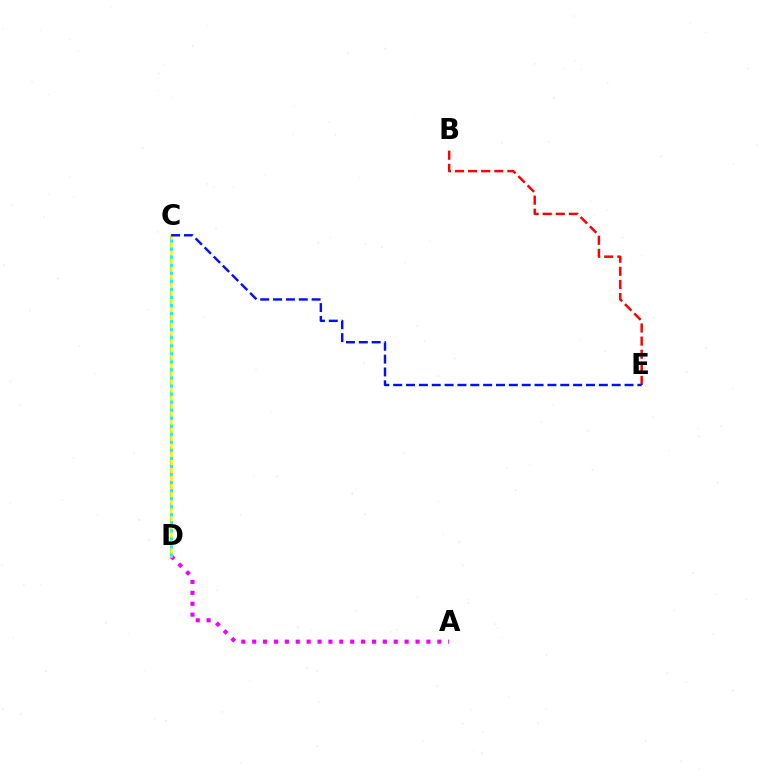{('B', 'E'): [{'color': '#ff0000', 'line_style': 'dashed', 'thickness': 1.78}], ('C', 'D'): [{'color': '#08ff00', 'line_style': 'dashed', 'thickness': 1.53}, {'color': '#fcf500', 'line_style': 'solid', 'thickness': 1.8}, {'color': '#00fff6', 'line_style': 'dotted', 'thickness': 2.19}], ('A', 'D'): [{'color': '#ee00ff', 'line_style': 'dotted', 'thickness': 2.96}], ('C', 'E'): [{'color': '#0010ff', 'line_style': 'dashed', 'thickness': 1.75}]}